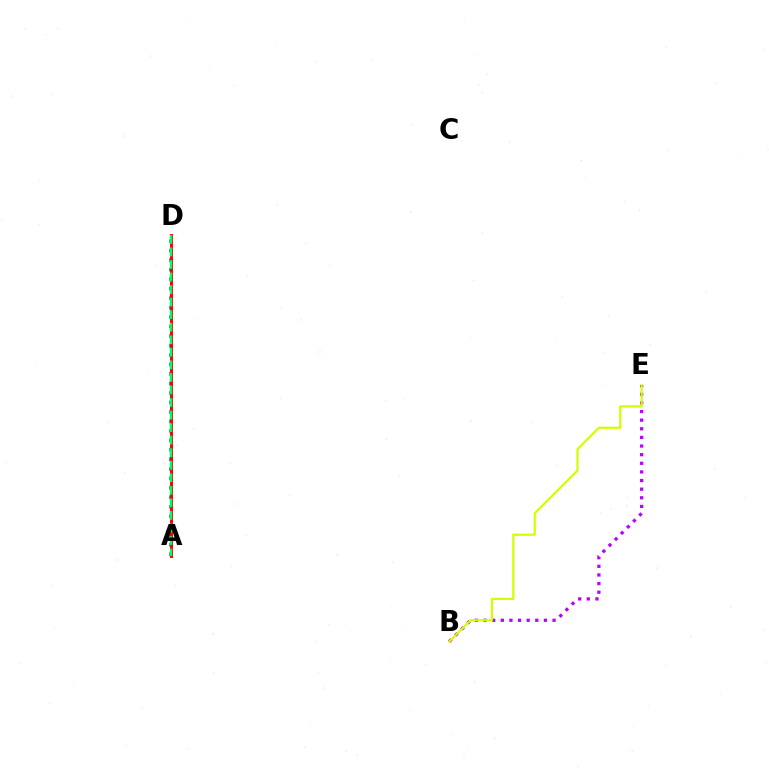{('A', 'D'): [{'color': '#0074ff', 'line_style': 'dotted', 'thickness': 2.58}, {'color': '#ff0000', 'line_style': 'solid', 'thickness': 2.12}, {'color': '#00ff5c', 'line_style': 'dashed', 'thickness': 1.7}], ('B', 'E'): [{'color': '#b900ff', 'line_style': 'dotted', 'thickness': 2.34}, {'color': '#d1ff00', 'line_style': 'solid', 'thickness': 1.58}]}